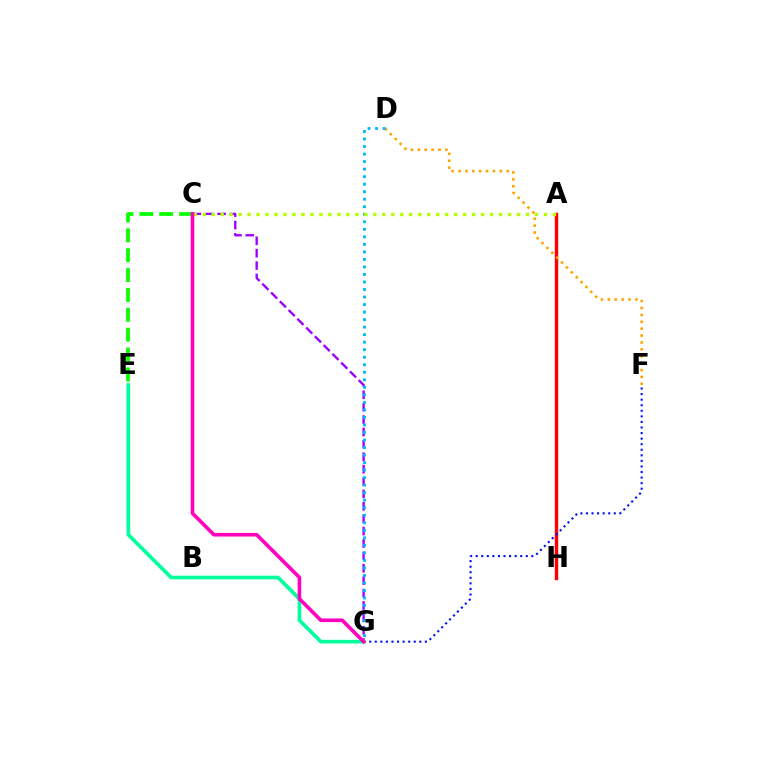{('C', 'E'): [{'color': '#08ff00', 'line_style': 'dashed', 'thickness': 2.7}], ('C', 'G'): [{'color': '#9b00ff', 'line_style': 'dashed', 'thickness': 1.68}, {'color': '#ff00bd', 'line_style': 'solid', 'thickness': 2.61}], ('A', 'H'): [{'color': '#ff0000', 'line_style': 'solid', 'thickness': 2.47}], ('D', 'F'): [{'color': '#ffa500', 'line_style': 'dotted', 'thickness': 1.87}], ('D', 'G'): [{'color': '#00b5ff', 'line_style': 'dotted', 'thickness': 2.04}], ('A', 'C'): [{'color': '#b3ff00', 'line_style': 'dotted', 'thickness': 2.44}], ('F', 'G'): [{'color': '#0010ff', 'line_style': 'dotted', 'thickness': 1.51}], ('E', 'G'): [{'color': '#00ff9d', 'line_style': 'solid', 'thickness': 2.64}]}